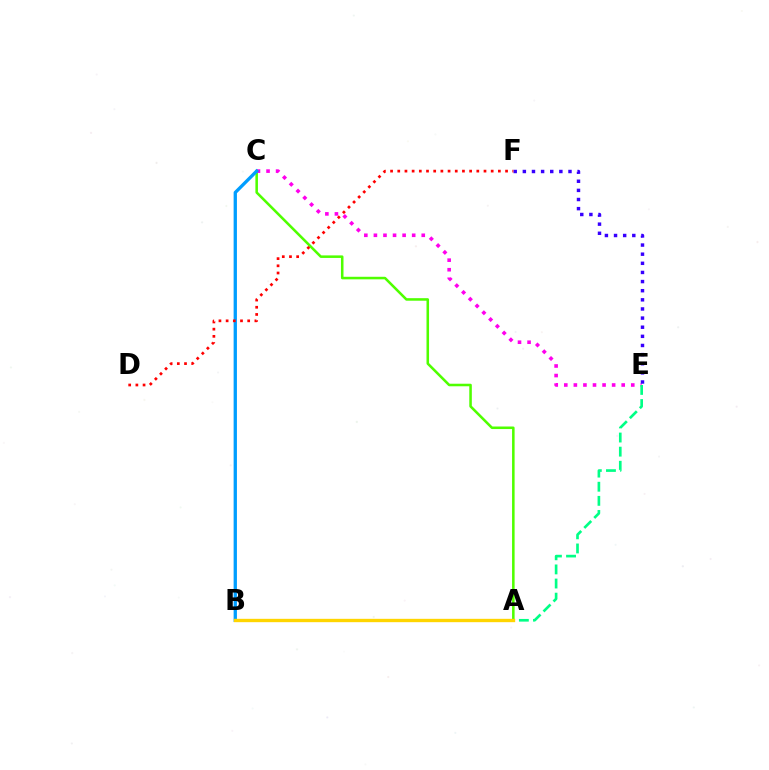{('A', 'C'): [{'color': '#4fff00', 'line_style': 'solid', 'thickness': 1.83}], ('C', 'E'): [{'color': '#ff00ed', 'line_style': 'dotted', 'thickness': 2.6}], ('E', 'F'): [{'color': '#3700ff', 'line_style': 'dotted', 'thickness': 2.48}], ('B', 'C'): [{'color': '#009eff', 'line_style': 'solid', 'thickness': 2.38}], ('A', 'E'): [{'color': '#00ff86', 'line_style': 'dashed', 'thickness': 1.92}], ('D', 'F'): [{'color': '#ff0000', 'line_style': 'dotted', 'thickness': 1.95}], ('A', 'B'): [{'color': '#ffd500', 'line_style': 'solid', 'thickness': 2.41}]}